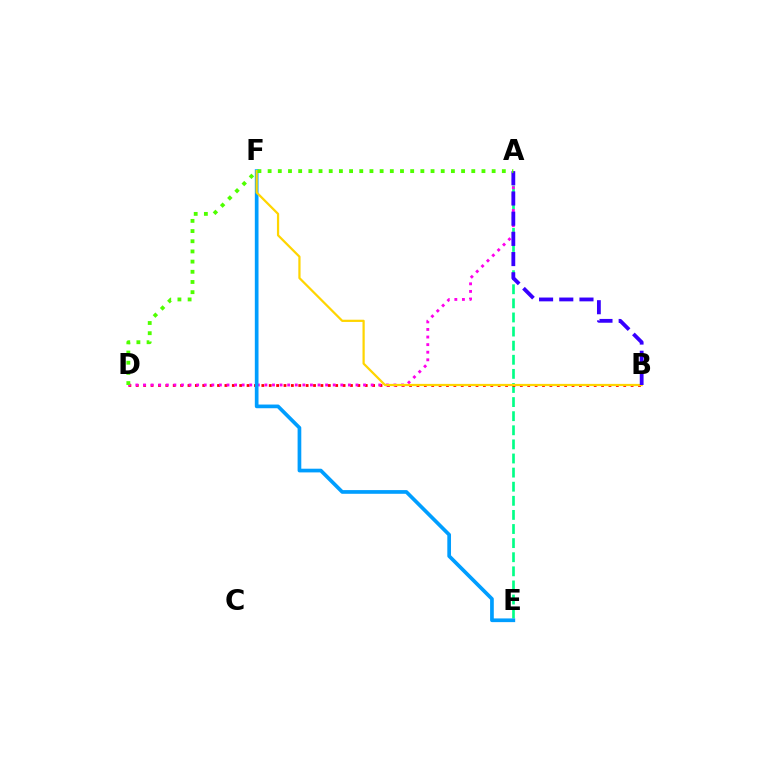{('A', 'E'): [{'color': '#00ff86', 'line_style': 'dashed', 'thickness': 1.92}], ('B', 'D'): [{'color': '#ff0000', 'line_style': 'dotted', 'thickness': 2.01}], ('A', 'D'): [{'color': '#ff00ed', 'line_style': 'dotted', 'thickness': 2.06}, {'color': '#4fff00', 'line_style': 'dotted', 'thickness': 2.77}], ('E', 'F'): [{'color': '#009eff', 'line_style': 'solid', 'thickness': 2.66}], ('B', 'F'): [{'color': '#ffd500', 'line_style': 'solid', 'thickness': 1.61}], ('A', 'B'): [{'color': '#3700ff', 'line_style': 'dashed', 'thickness': 2.74}]}